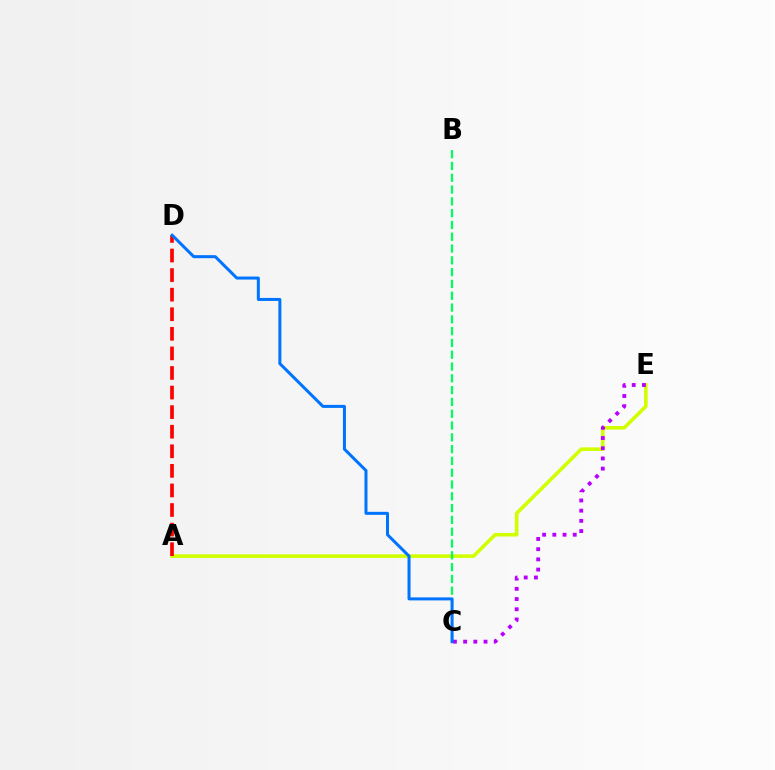{('A', 'E'): [{'color': '#d1ff00', 'line_style': 'solid', 'thickness': 2.58}], ('B', 'C'): [{'color': '#00ff5c', 'line_style': 'dashed', 'thickness': 1.6}], ('A', 'D'): [{'color': '#ff0000', 'line_style': 'dashed', 'thickness': 2.66}], ('C', 'E'): [{'color': '#b900ff', 'line_style': 'dotted', 'thickness': 2.77}], ('C', 'D'): [{'color': '#0074ff', 'line_style': 'solid', 'thickness': 2.17}]}